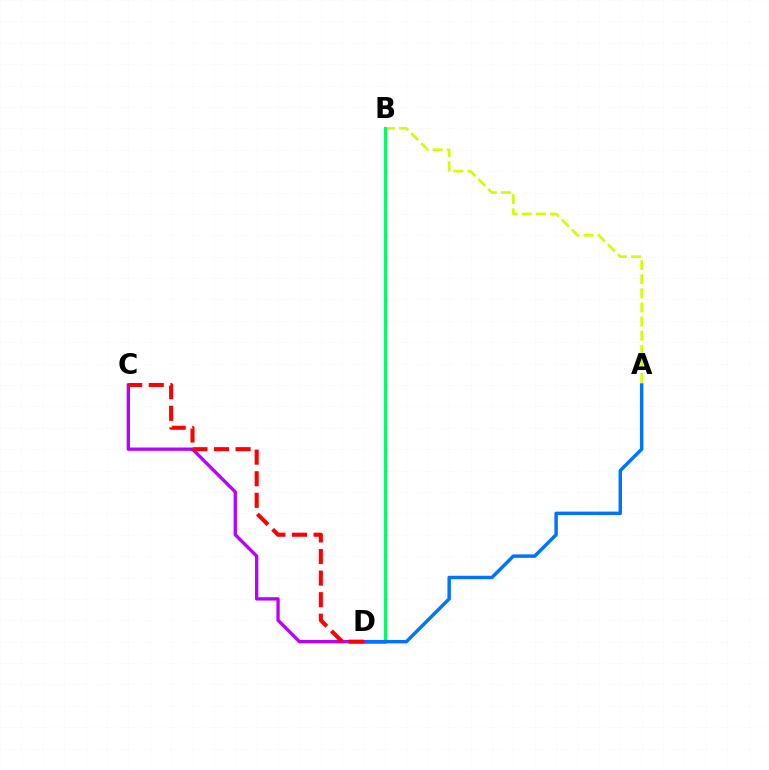{('A', 'B'): [{'color': '#d1ff00', 'line_style': 'dashed', 'thickness': 1.92}], ('B', 'D'): [{'color': '#00ff5c', 'line_style': 'solid', 'thickness': 2.15}], ('A', 'D'): [{'color': '#0074ff', 'line_style': 'solid', 'thickness': 2.5}], ('C', 'D'): [{'color': '#b900ff', 'line_style': 'solid', 'thickness': 2.39}, {'color': '#ff0000', 'line_style': 'dashed', 'thickness': 2.93}]}